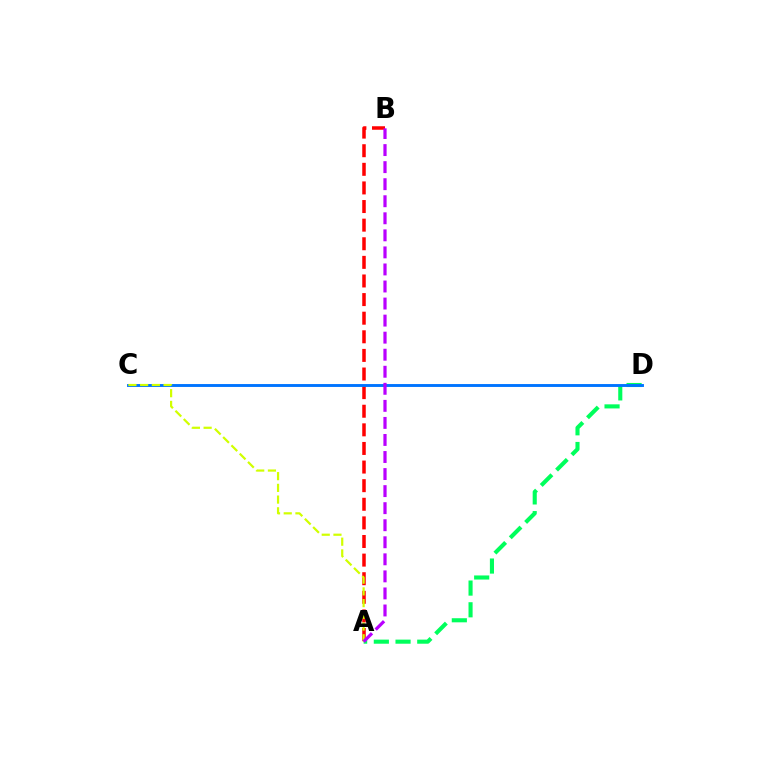{('A', 'D'): [{'color': '#00ff5c', 'line_style': 'dashed', 'thickness': 2.95}], ('A', 'B'): [{'color': '#ff0000', 'line_style': 'dashed', 'thickness': 2.53}, {'color': '#b900ff', 'line_style': 'dashed', 'thickness': 2.32}], ('C', 'D'): [{'color': '#0074ff', 'line_style': 'solid', 'thickness': 2.09}], ('A', 'C'): [{'color': '#d1ff00', 'line_style': 'dashed', 'thickness': 1.59}]}